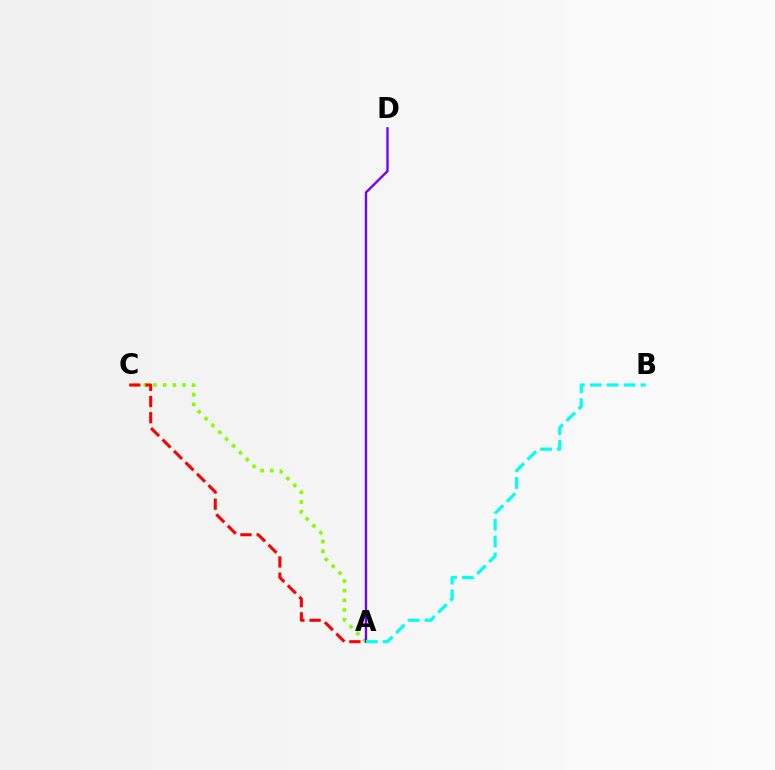{('A', 'C'): [{'color': '#84ff00', 'line_style': 'dotted', 'thickness': 2.63}, {'color': '#ff0000', 'line_style': 'dashed', 'thickness': 2.2}], ('A', 'D'): [{'color': '#7200ff', 'line_style': 'solid', 'thickness': 1.7}], ('A', 'B'): [{'color': '#00fff6', 'line_style': 'dashed', 'thickness': 2.29}]}